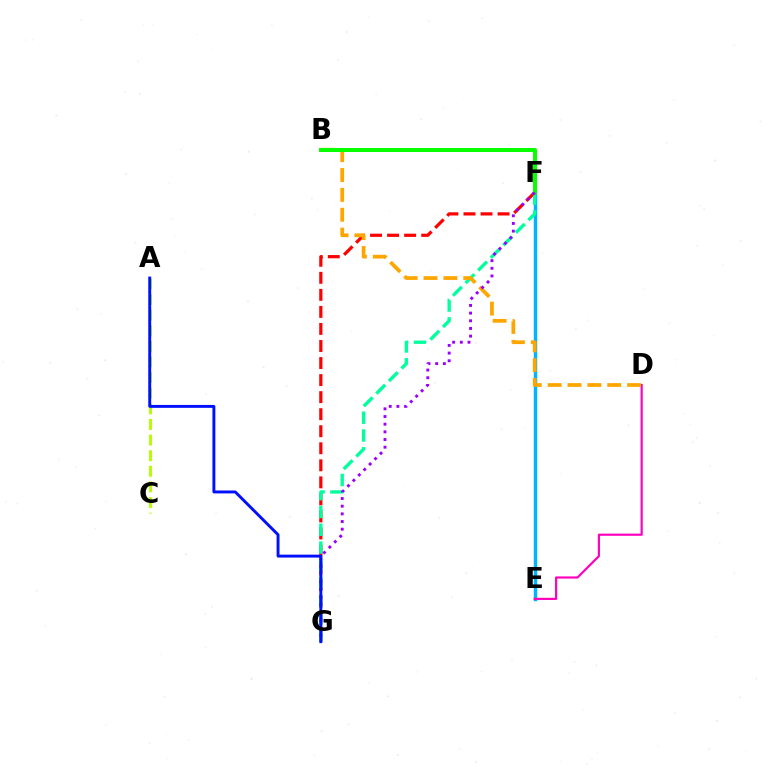{('F', 'G'): [{'color': '#ff0000', 'line_style': 'dashed', 'thickness': 2.32}, {'color': '#00ff9d', 'line_style': 'dashed', 'thickness': 2.42}, {'color': '#9b00ff', 'line_style': 'dotted', 'thickness': 2.08}], ('E', 'F'): [{'color': '#00b5ff', 'line_style': 'solid', 'thickness': 2.49}], ('D', 'E'): [{'color': '#ff00bd', 'line_style': 'solid', 'thickness': 1.57}], ('B', 'D'): [{'color': '#ffa500', 'line_style': 'dashed', 'thickness': 2.7}], ('A', 'C'): [{'color': '#b3ff00', 'line_style': 'dashed', 'thickness': 2.12}], ('B', 'F'): [{'color': '#08ff00', 'line_style': 'solid', 'thickness': 2.88}], ('A', 'G'): [{'color': '#0010ff', 'line_style': 'solid', 'thickness': 2.1}]}